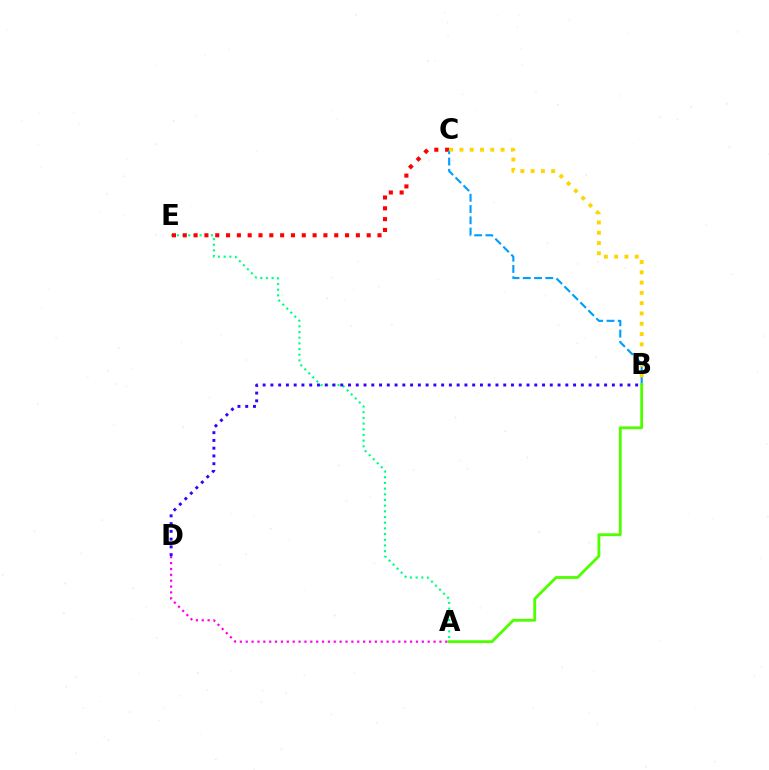{('A', 'E'): [{'color': '#00ff86', 'line_style': 'dotted', 'thickness': 1.54}], ('C', 'E'): [{'color': '#ff0000', 'line_style': 'dotted', 'thickness': 2.94}], ('B', 'C'): [{'color': '#009eff', 'line_style': 'dashed', 'thickness': 1.53}, {'color': '#ffd500', 'line_style': 'dotted', 'thickness': 2.8}], ('A', 'D'): [{'color': '#ff00ed', 'line_style': 'dotted', 'thickness': 1.59}], ('A', 'B'): [{'color': '#4fff00', 'line_style': 'solid', 'thickness': 2.04}], ('B', 'D'): [{'color': '#3700ff', 'line_style': 'dotted', 'thickness': 2.11}]}